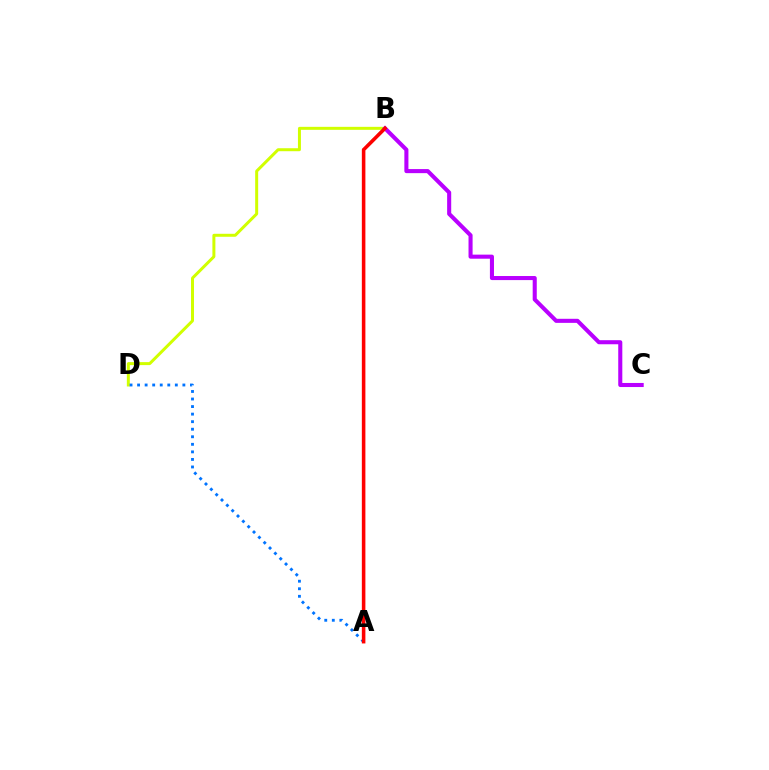{('B', 'D'): [{'color': '#d1ff00', 'line_style': 'solid', 'thickness': 2.15}], ('A', 'B'): [{'color': '#00ff5c', 'line_style': 'dashed', 'thickness': 2.01}, {'color': '#ff0000', 'line_style': 'solid', 'thickness': 2.55}], ('A', 'D'): [{'color': '#0074ff', 'line_style': 'dotted', 'thickness': 2.05}], ('B', 'C'): [{'color': '#b900ff', 'line_style': 'solid', 'thickness': 2.93}]}